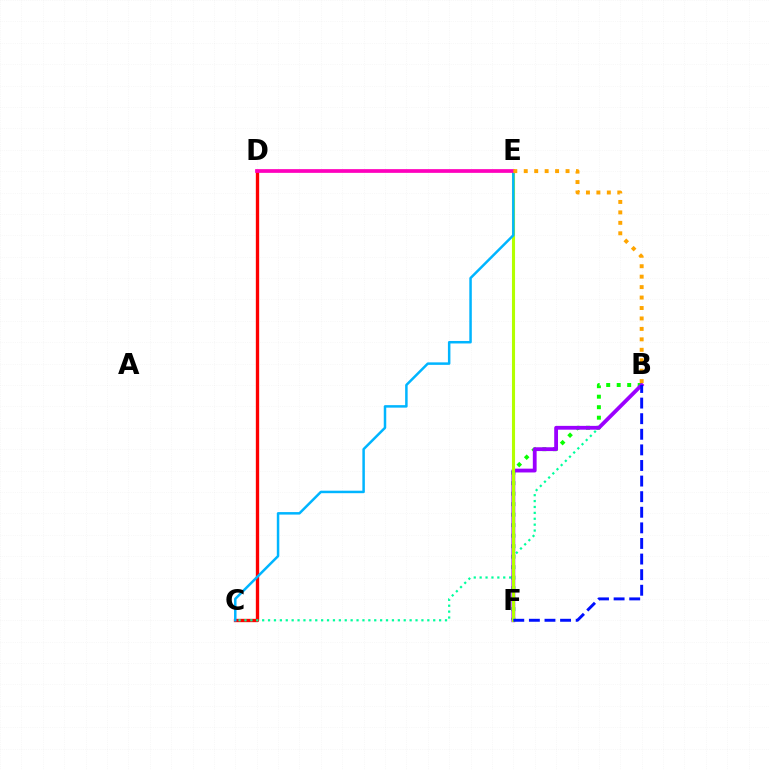{('B', 'F'): [{'color': '#08ff00', 'line_style': 'dotted', 'thickness': 2.85}, {'color': '#9b00ff', 'line_style': 'solid', 'thickness': 2.74}, {'color': '#0010ff', 'line_style': 'dashed', 'thickness': 2.12}], ('C', 'D'): [{'color': '#ff0000', 'line_style': 'solid', 'thickness': 2.4}], ('B', 'C'): [{'color': '#00ff9d', 'line_style': 'dotted', 'thickness': 1.6}], ('E', 'F'): [{'color': '#b3ff00', 'line_style': 'solid', 'thickness': 2.24}], ('C', 'E'): [{'color': '#00b5ff', 'line_style': 'solid', 'thickness': 1.8}], ('D', 'E'): [{'color': '#ff00bd', 'line_style': 'solid', 'thickness': 2.68}], ('B', 'E'): [{'color': '#ffa500', 'line_style': 'dotted', 'thickness': 2.84}]}